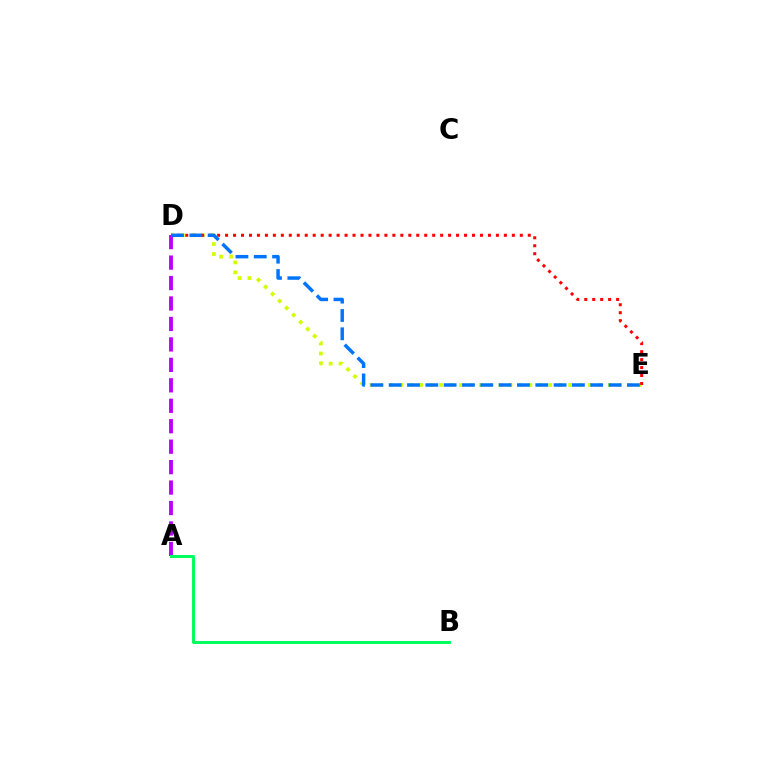{('D', 'E'): [{'color': '#d1ff00', 'line_style': 'dotted', 'thickness': 2.7}, {'color': '#ff0000', 'line_style': 'dotted', 'thickness': 2.16}, {'color': '#0074ff', 'line_style': 'dashed', 'thickness': 2.49}], ('A', 'D'): [{'color': '#b900ff', 'line_style': 'dashed', 'thickness': 2.78}], ('A', 'B'): [{'color': '#00ff5c', 'line_style': 'solid', 'thickness': 2.13}]}